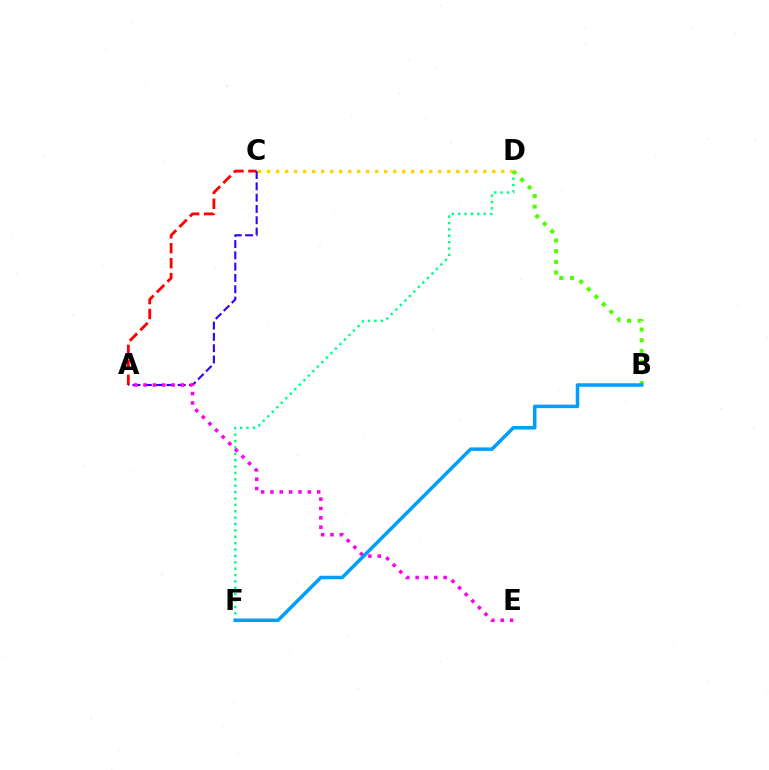{('D', 'F'): [{'color': '#00ff86', 'line_style': 'dotted', 'thickness': 1.73}], ('C', 'D'): [{'color': '#ffd500', 'line_style': 'dotted', 'thickness': 2.45}], ('A', 'C'): [{'color': '#ff0000', 'line_style': 'dashed', 'thickness': 2.03}, {'color': '#3700ff', 'line_style': 'dashed', 'thickness': 1.53}], ('B', 'D'): [{'color': '#4fff00', 'line_style': 'dotted', 'thickness': 2.9}], ('A', 'E'): [{'color': '#ff00ed', 'line_style': 'dotted', 'thickness': 2.54}], ('B', 'F'): [{'color': '#009eff', 'line_style': 'solid', 'thickness': 2.53}]}